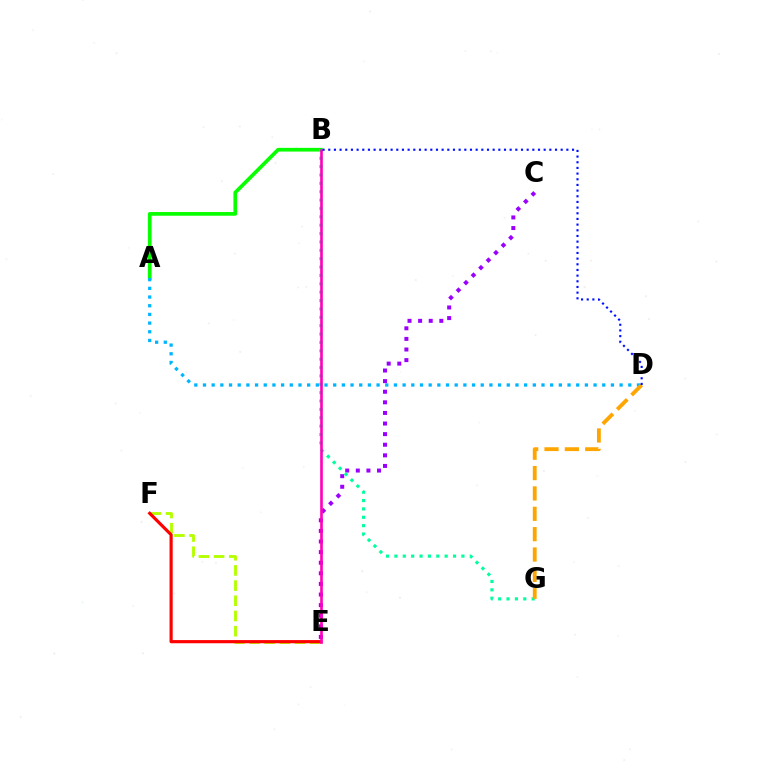{('E', 'F'): [{'color': '#b3ff00', 'line_style': 'dashed', 'thickness': 2.06}, {'color': '#ff0000', 'line_style': 'solid', 'thickness': 2.28}], ('A', 'B'): [{'color': '#08ff00', 'line_style': 'solid', 'thickness': 2.66}], ('A', 'D'): [{'color': '#00b5ff', 'line_style': 'dotted', 'thickness': 2.36}], ('C', 'E'): [{'color': '#9b00ff', 'line_style': 'dotted', 'thickness': 2.88}], ('B', 'G'): [{'color': '#00ff9d', 'line_style': 'dotted', 'thickness': 2.27}], ('B', 'E'): [{'color': '#ff00bd', 'line_style': 'solid', 'thickness': 1.89}], ('D', 'G'): [{'color': '#ffa500', 'line_style': 'dashed', 'thickness': 2.77}], ('B', 'D'): [{'color': '#0010ff', 'line_style': 'dotted', 'thickness': 1.54}]}